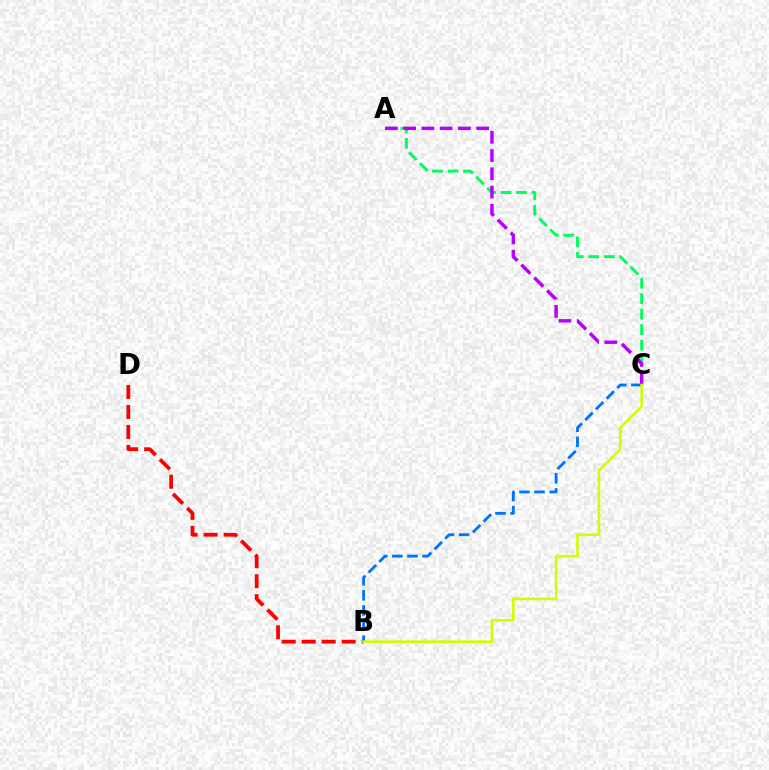{('A', 'C'): [{'color': '#00ff5c', 'line_style': 'dashed', 'thickness': 2.1}, {'color': '#b900ff', 'line_style': 'dashed', 'thickness': 2.48}], ('B', 'D'): [{'color': '#ff0000', 'line_style': 'dashed', 'thickness': 2.72}], ('B', 'C'): [{'color': '#0074ff', 'line_style': 'dashed', 'thickness': 2.05}, {'color': '#d1ff00', 'line_style': 'solid', 'thickness': 1.88}]}